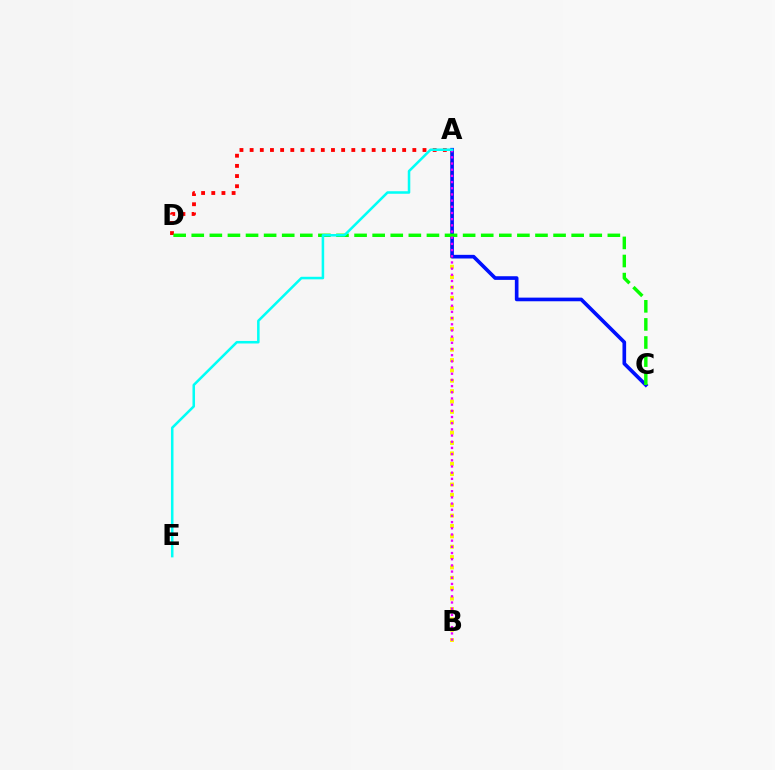{('A', 'D'): [{'color': '#ff0000', 'line_style': 'dotted', 'thickness': 2.76}], ('A', 'B'): [{'color': '#fcf500', 'line_style': 'dotted', 'thickness': 2.82}, {'color': '#ee00ff', 'line_style': 'dotted', 'thickness': 1.68}], ('A', 'C'): [{'color': '#0010ff', 'line_style': 'solid', 'thickness': 2.63}], ('C', 'D'): [{'color': '#08ff00', 'line_style': 'dashed', 'thickness': 2.46}], ('A', 'E'): [{'color': '#00fff6', 'line_style': 'solid', 'thickness': 1.82}]}